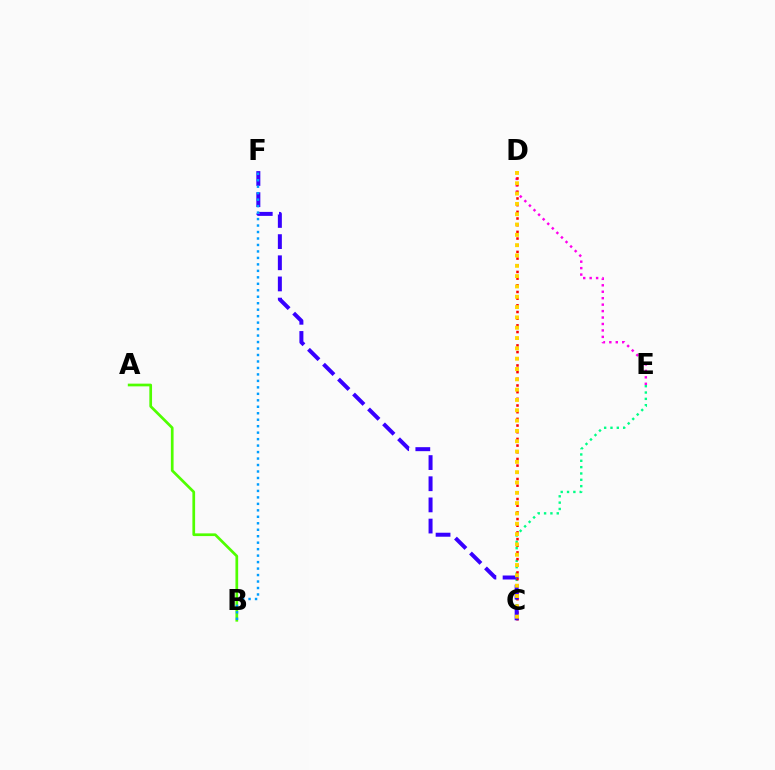{('D', 'E'): [{'color': '#ff00ed', 'line_style': 'dotted', 'thickness': 1.75}], ('C', 'E'): [{'color': '#00ff86', 'line_style': 'dotted', 'thickness': 1.72}], ('C', 'D'): [{'color': '#ff0000', 'line_style': 'dotted', 'thickness': 1.81}, {'color': '#ffd500', 'line_style': 'dotted', 'thickness': 2.8}], ('A', 'B'): [{'color': '#4fff00', 'line_style': 'solid', 'thickness': 1.95}], ('C', 'F'): [{'color': '#3700ff', 'line_style': 'dashed', 'thickness': 2.87}], ('B', 'F'): [{'color': '#009eff', 'line_style': 'dotted', 'thickness': 1.76}]}